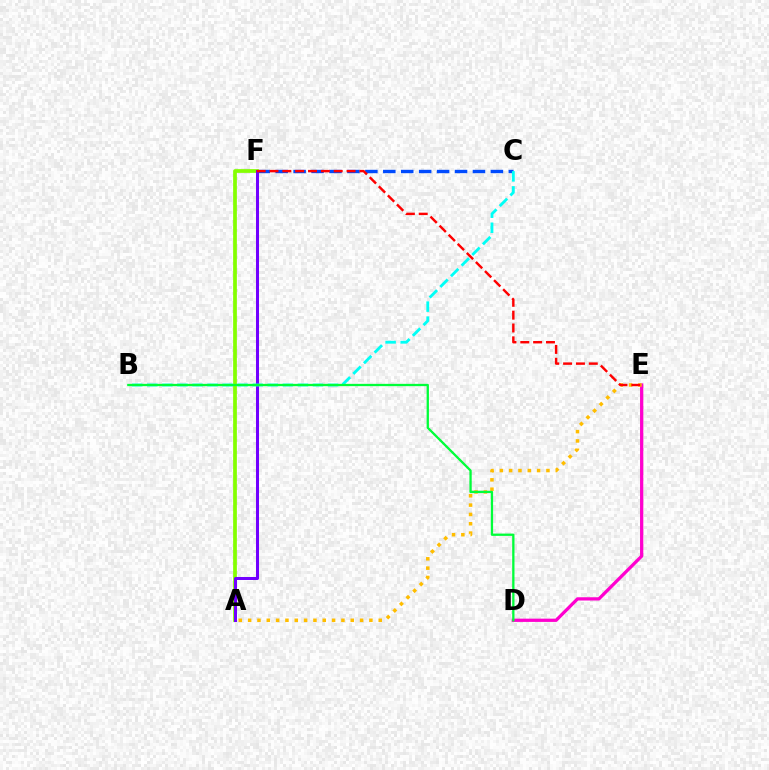{('D', 'E'): [{'color': '#ff00cf', 'line_style': 'solid', 'thickness': 2.35}], ('C', 'F'): [{'color': '#004bff', 'line_style': 'dashed', 'thickness': 2.44}], ('A', 'E'): [{'color': '#ffbd00', 'line_style': 'dotted', 'thickness': 2.53}], ('A', 'F'): [{'color': '#84ff00', 'line_style': 'solid', 'thickness': 2.68}, {'color': '#7200ff', 'line_style': 'solid', 'thickness': 2.18}], ('B', 'C'): [{'color': '#00fff6', 'line_style': 'dashed', 'thickness': 2.05}], ('B', 'D'): [{'color': '#00ff39', 'line_style': 'solid', 'thickness': 1.65}], ('E', 'F'): [{'color': '#ff0000', 'line_style': 'dashed', 'thickness': 1.74}]}